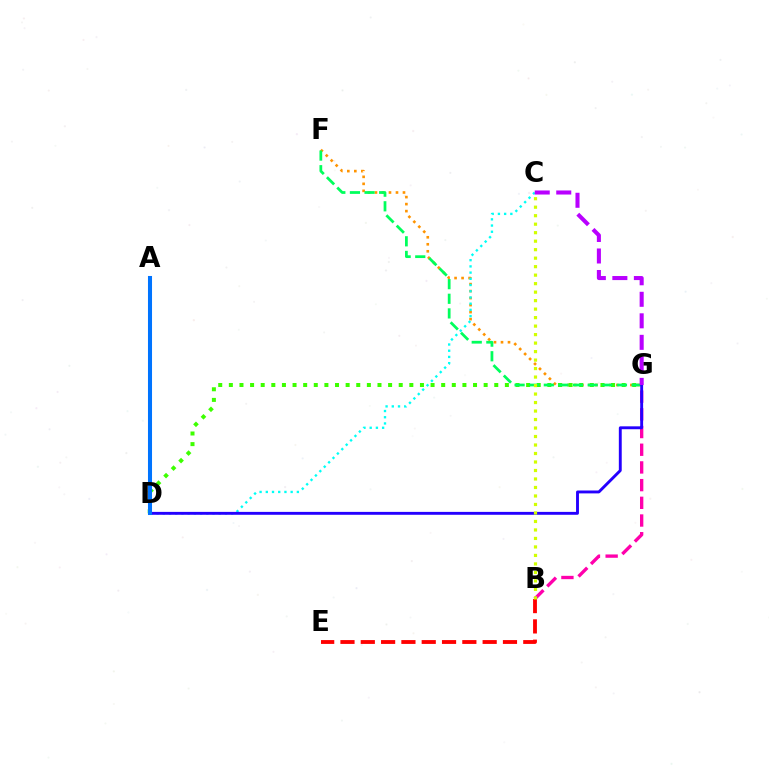{('F', 'G'): [{'color': '#ff9400', 'line_style': 'dotted', 'thickness': 1.9}, {'color': '#00ff5c', 'line_style': 'dashed', 'thickness': 1.99}], ('C', 'D'): [{'color': '#00fff6', 'line_style': 'dotted', 'thickness': 1.69}], ('D', 'G'): [{'color': '#3dff00', 'line_style': 'dotted', 'thickness': 2.88}, {'color': '#2500ff', 'line_style': 'solid', 'thickness': 2.08}], ('B', 'G'): [{'color': '#ff00ac', 'line_style': 'dashed', 'thickness': 2.4}], ('B', 'E'): [{'color': '#ff0000', 'line_style': 'dashed', 'thickness': 2.76}], ('B', 'C'): [{'color': '#d1ff00', 'line_style': 'dotted', 'thickness': 2.31}], ('A', 'D'): [{'color': '#0074ff', 'line_style': 'solid', 'thickness': 2.92}], ('C', 'G'): [{'color': '#b900ff', 'line_style': 'dashed', 'thickness': 2.92}]}